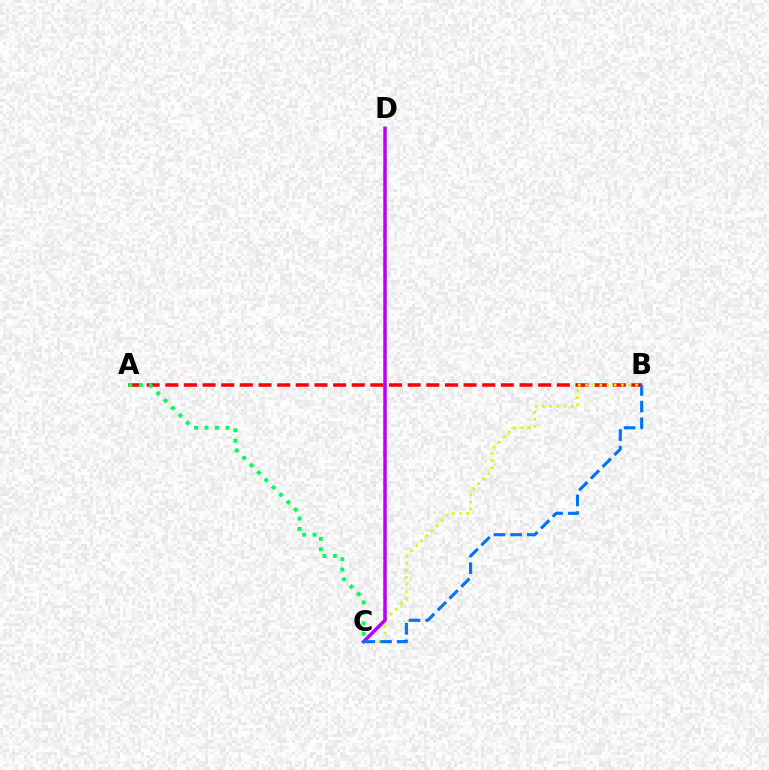{('A', 'B'): [{'color': '#ff0000', 'line_style': 'dashed', 'thickness': 2.53}], ('B', 'C'): [{'color': '#d1ff00', 'line_style': 'dotted', 'thickness': 1.95}, {'color': '#0074ff', 'line_style': 'dashed', 'thickness': 2.26}], ('C', 'D'): [{'color': '#b900ff', 'line_style': 'solid', 'thickness': 2.52}], ('A', 'C'): [{'color': '#00ff5c', 'line_style': 'dotted', 'thickness': 2.83}]}